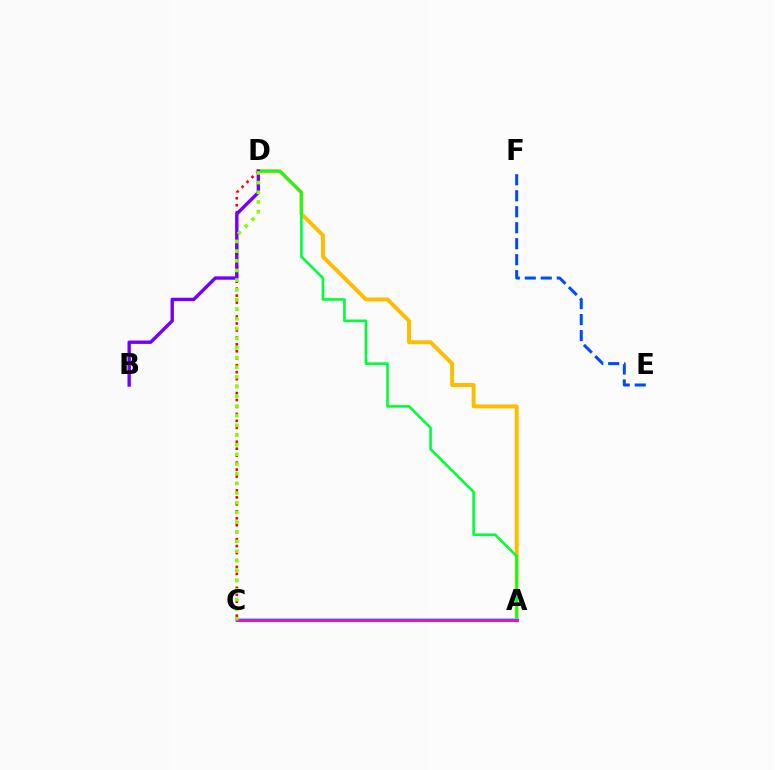{('C', 'D'): [{'color': '#ff0000', 'line_style': 'dotted', 'thickness': 1.89}, {'color': '#84ff00', 'line_style': 'dotted', 'thickness': 2.63}], ('E', 'F'): [{'color': '#004bff', 'line_style': 'dashed', 'thickness': 2.17}], ('A', 'D'): [{'color': '#ffbd00', 'line_style': 'solid', 'thickness': 2.84}, {'color': '#00ff39', 'line_style': 'solid', 'thickness': 1.89}], ('A', 'C'): [{'color': '#00fff6', 'line_style': 'solid', 'thickness': 2.7}, {'color': '#ff00cf', 'line_style': 'solid', 'thickness': 2.09}], ('B', 'D'): [{'color': '#7200ff', 'line_style': 'solid', 'thickness': 2.43}]}